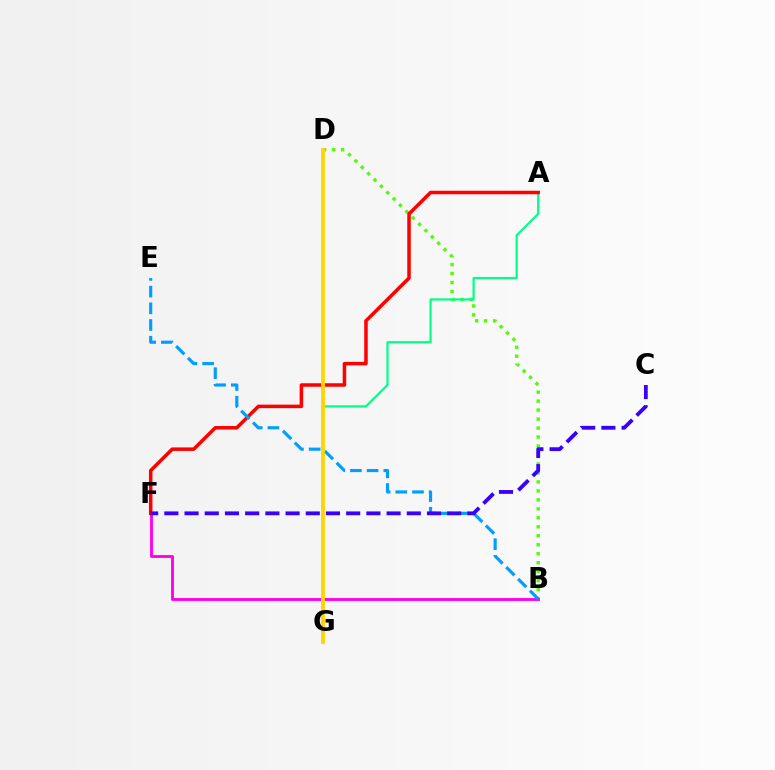{('B', 'D'): [{'color': '#4fff00', 'line_style': 'dotted', 'thickness': 2.44}], ('B', 'F'): [{'color': '#ff00ed', 'line_style': 'solid', 'thickness': 2.07}], ('A', 'G'): [{'color': '#00ff86', 'line_style': 'solid', 'thickness': 1.58}], ('A', 'F'): [{'color': '#ff0000', 'line_style': 'solid', 'thickness': 2.53}], ('B', 'E'): [{'color': '#009eff', 'line_style': 'dashed', 'thickness': 2.27}], ('C', 'F'): [{'color': '#3700ff', 'line_style': 'dashed', 'thickness': 2.74}], ('D', 'G'): [{'color': '#ffd500', 'line_style': 'solid', 'thickness': 2.73}]}